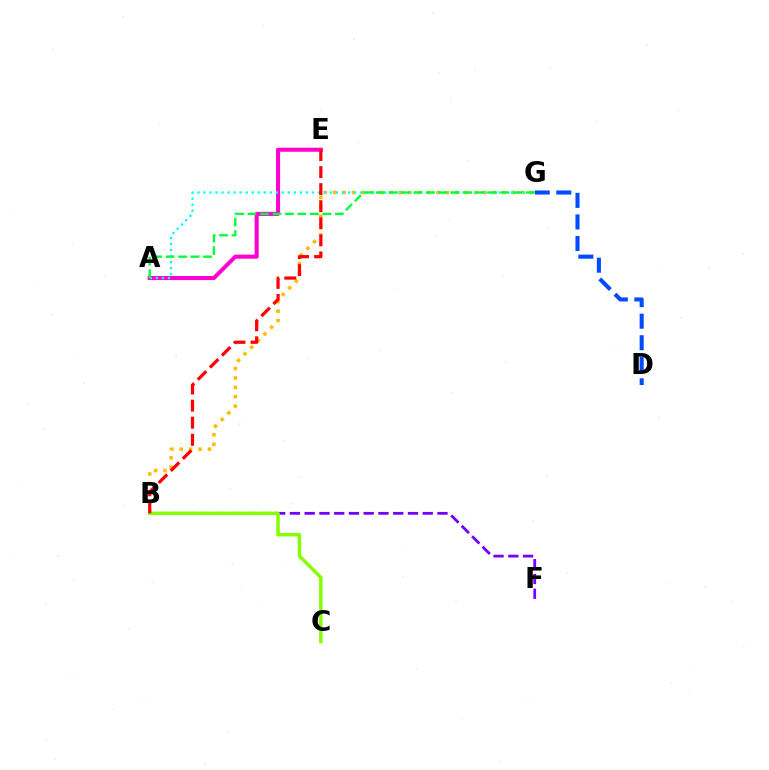{('A', 'E'): [{'color': '#ff00cf', 'line_style': 'solid', 'thickness': 2.92}], ('B', 'F'): [{'color': '#7200ff', 'line_style': 'dashed', 'thickness': 2.0}], ('B', 'G'): [{'color': '#ffbd00', 'line_style': 'dotted', 'thickness': 2.55}], ('A', 'G'): [{'color': '#00fff6', 'line_style': 'dotted', 'thickness': 1.64}, {'color': '#00ff39', 'line_style': 'dashed', 'thickness': 1.69}], ('B', 'C'): [{'color': '#84ff00', 'line_style': 'solid', 'thickness': 2.48}], ('B', 'E'): [{'color': '#ff0000', 'line_style': 'dashed', 'thickness': 2.32}], ('D', 'G'): [{'color': '#004bff', 'line_style': 'dashed', 'thickness': 2.93}]}